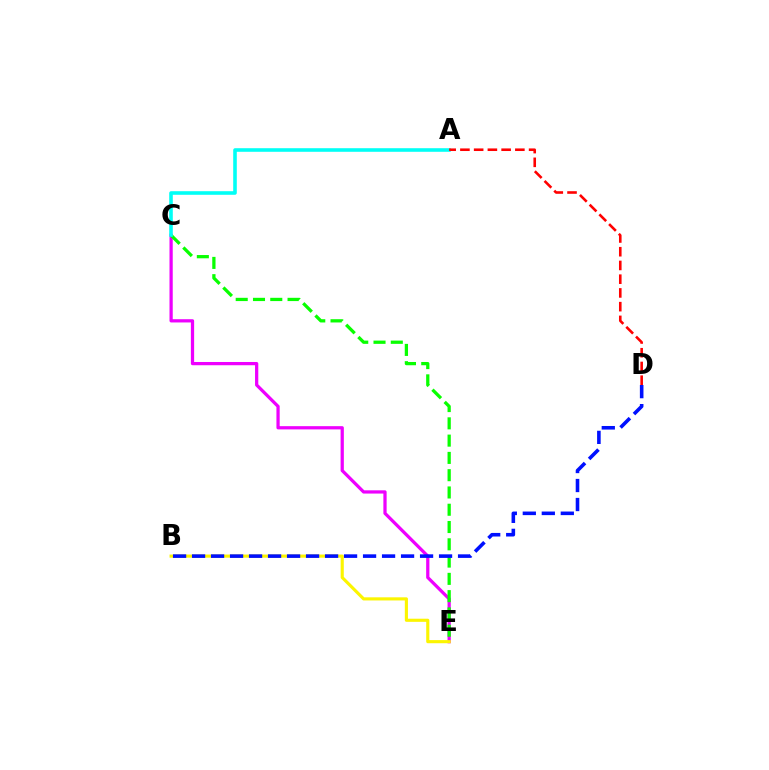{('C', 'E'): [{'color': '#ee00ff', 'line_style': 'solid', 'thickness': 2.34}, {'color': '#08ff00', 'line_style': 'dashed', 'thickness': 2.35}], ('B', 'E'): [{'color': '#fcf500', 'line_style': 'solid', 'thickness': 2.25}], ('A', 'C'): [{'color': '#00fff6', 'line_style': 'solid', 'thickness': 2.58}], ('A', 'D'): [{'color': '#ff0000', 'line_style': 'dashed', 'thickness': 1.87}], ('B', 'D'): [{'color': '#0010ff', 'line_style': 'dashed', 'thickness': 2.58}]}